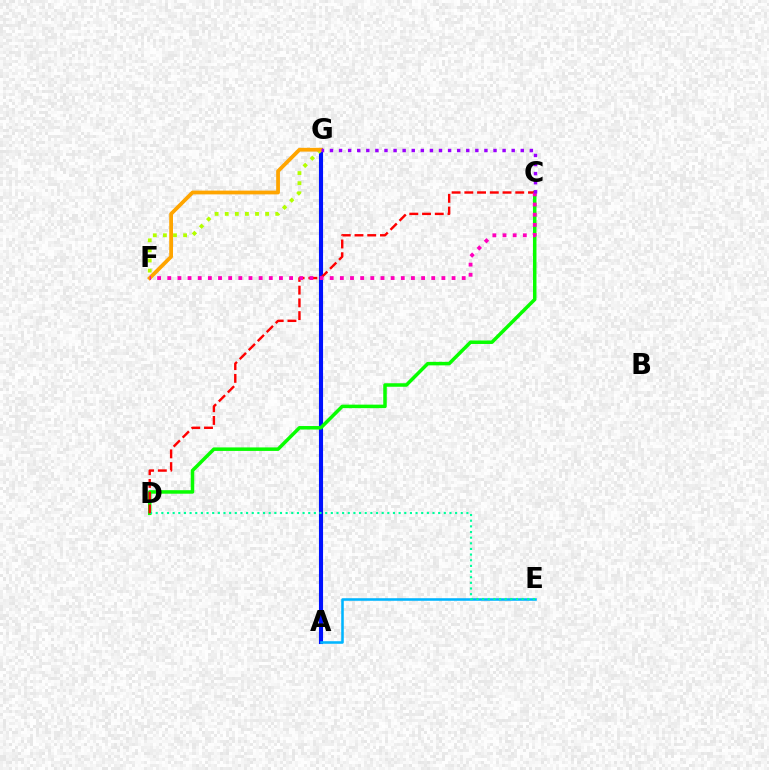{('A', 'G'): [{'color': '#0010ff', 'line_style': 'solid', 'thickness': 2.95}], ('F', 'G'): [{'color': '#b3ff00', 'line_style': 'dotted', 'thickness': 2.74}, {'color': '#ffa500', 'line_style': 'solid', 'thickness': 2.72}], ('C', 'D'): [{'color': '#08ff00', 'line_style': 'solid', 'thickness': 2.53}, {'color': '#ff0000', 'line_style': 'dashed', 'thickness': 1.73}], ('A', 'E'): [{'color': '#00b5ff', 'line_style': 'solid', 'thickness': 1.84}], ('D', 'E'): [{'color': '#00ff9d', 'line_style': 'dotted', 'thickness': 1.53}], ('C', 'F'): [{'color': '#ff00bd', 'line_style': 'dotted', 'thickness': 2.76}], ('C', 'G'): [{'color': '#9b00ff', 'line_style': 'dotted', 'thickness': 2.47}]}